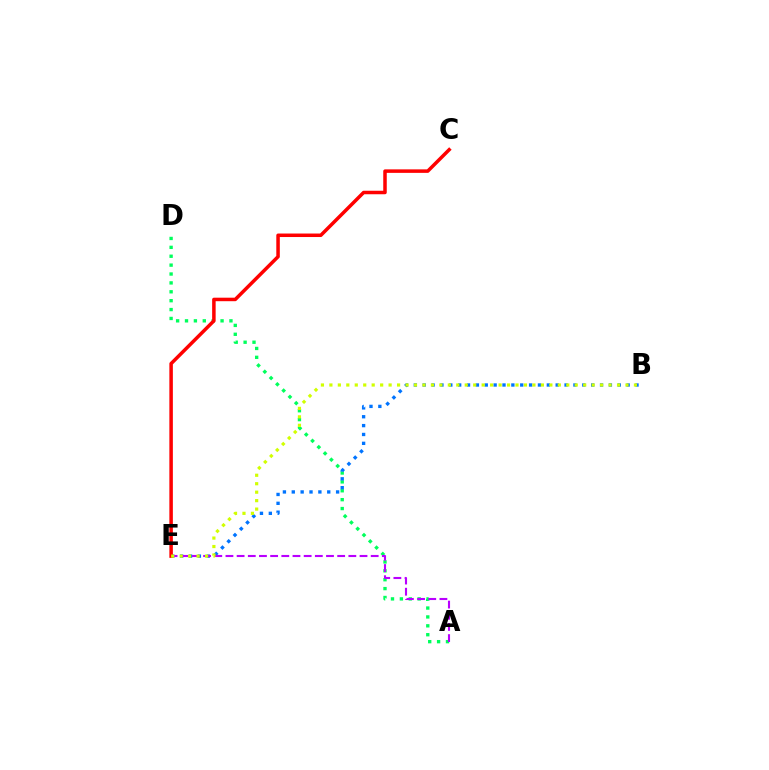{('A', 'D'): [{'color': '#00ff5c', 'line_style': 'dotted', 'thickness': 2.41}], ('B', 'E'): [{'color': '#0074ff', 'line_style': 'dotted', 'thickness': 2.41}, {'color': '#d1ff00', 'line_style': 'dotted', 'thickness': 2.3}], ('A', 'E'): [{'color': '#b900ff', 'line_style': 'dashed', 'thickness': 1.52}], ('C', 'E'): [{'color': '#ff0000', 'line_style': 'solid', 'thickness': 2.52}]}